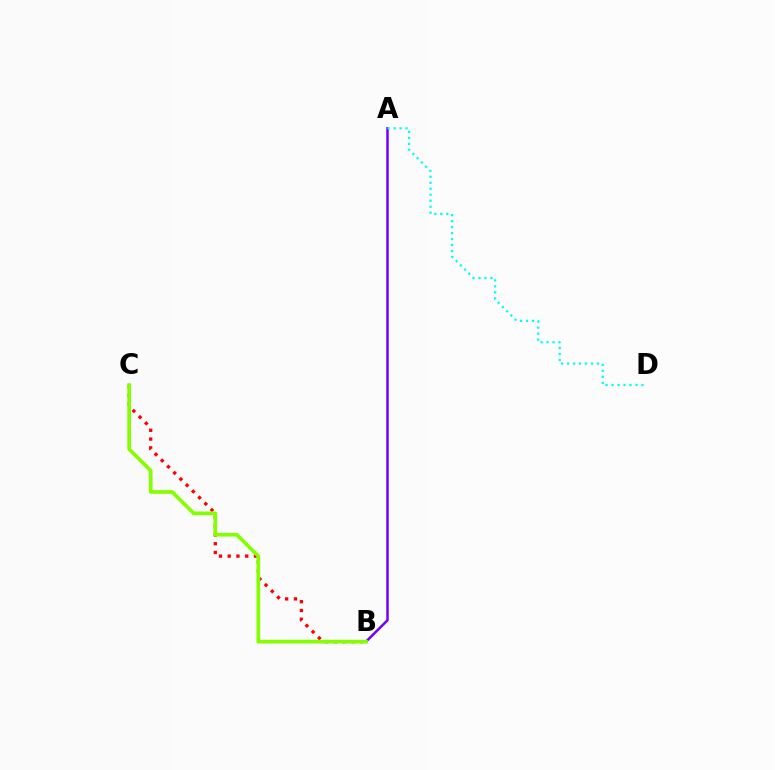{('B', 'C'): [{'color': '#ff0000', 'line_style': 'dotted', 'thickness': 2.38}, {'color': '#84ff00', 'line_style': 'solid', 'thickness': 2.66}], ('A', 'B'): [{'color': '#7200ff', 'line_style': 'solid', 'thickness': 1.8}], ('A', 'D'): [{'color': '#00fff6', 'line_style': 'dotted', 'thickness': 1.63}]}